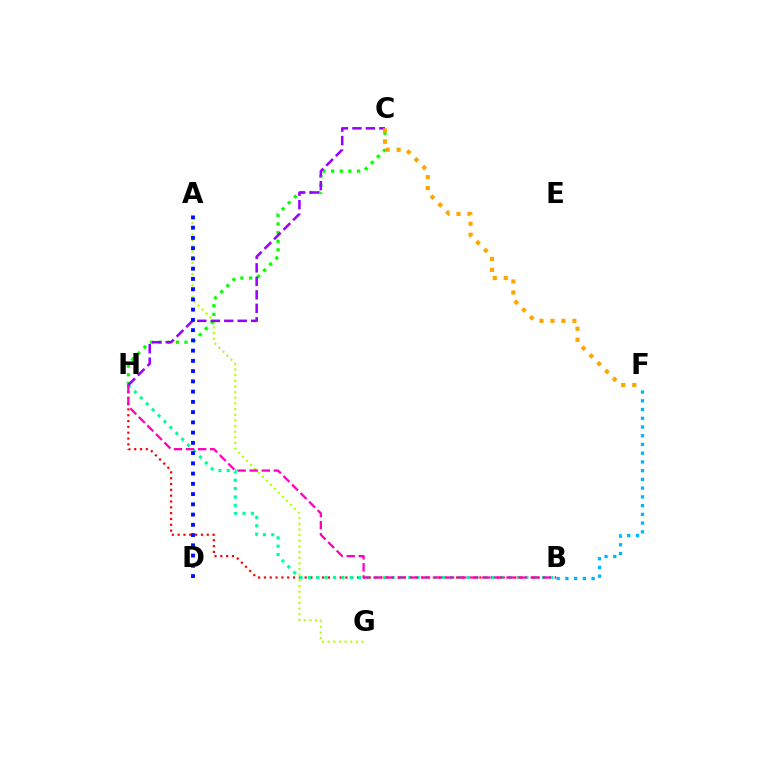{('A', 'G'): [{'color': '#b3ff00', 'line_style': 'dotted', 'thickness': 1.54}], ('B', 'H'): [{'color': '#ff0000', 'line_style': 'dotted', 'thickness': 1.58}, {'color': '#00ff9d', 'line_style': 'dotted', 'thickness': 2.27}, {'color': '#ff00bd', 'line_style': 'dashed', 'thickness': 1.64}], ('B', 'F'): [{'color': '#00b5ff', 'line_style': 'dotted', 'thickness': 2.37}], ('C', 'H'): [{'color': '#08ff00', 'line_style': 'dotted', 'thickness': 2.35}, {'color': '#9b00ff', 'line_style': 'dashed', 'thickness': 1.83}], ('C', 'F'): [{'color': '#ffa500', 'line_style': 'dotted', 'thickness': 2.99}], ('A', 'D'): [{'color': '#0010ff', 'line_style': 'dotted', 'thickness': 2.78}]}